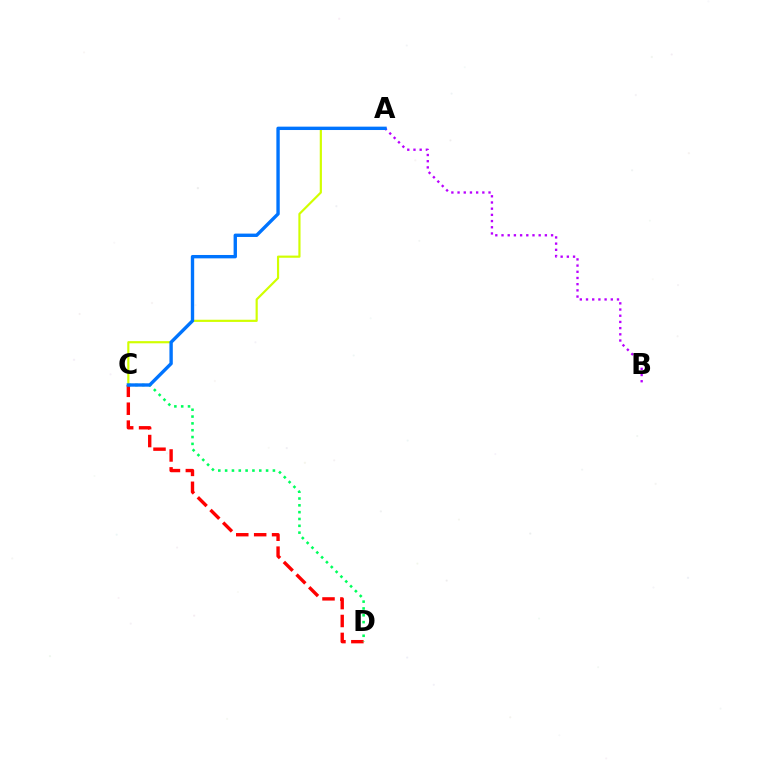{('A', 'C'): [{'color': '#d1ff00', 'line_style': 'solid', 'thickness': 1.57}, {'color': '#0074ff', 'line_style': 'solid', 'thickness': 2.43}], ('C', 'D'): [{'color': '#ff0000', 'line_style': 'dashed', 'thickness': 2.43}, {'color': '#00ff5c', 'line_style': 'dotted', 'thickness': 1.85}], ('A', 'B'): [{'color': '#b900ff', 'line_style': 'dotted', 'thickness': 1.68}]}